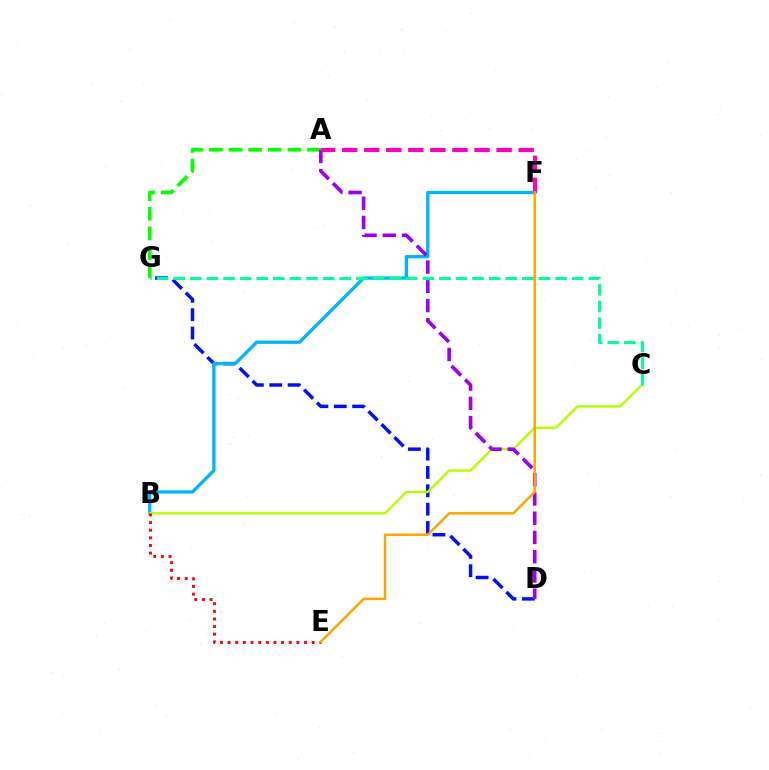{('D', 'G'): [{'color': '#0010ff', 'line_style': 'dashed', 'thickness': 2.49}], ('B', 'F'): [{'color': '#00b5ff', 'line_style': 'solid', 'thickness': 2.37}], ('B', 'C'): [{'color': '#b3ff00', 'line_style': 'solid', 'thickness': 1.72}], ('A', 'G'): [{'color': '#08ff00', 'line_style': 'dashed', 'thickness': 2.67}], ('A', 'D'): [{'color': '#9b00ff', 'line_style': 'dashed', 'thickness': 2.61}], ('A', 'F'): [{'color': '#ff00bd', 'line_style': 'dashed', 'thickness': 3.0}], ('B', 'E'): [{'color': '#ff0000', 'line_style': 'dotted', 'thickness': 2.07}], ('C', 'G'): [{'color': '#00ff9d', 'line_style': 'dashed', 'thickness': 2.26}], ('E', 'F'): [{'color': '#ffa500', 'line_style': 'solid', 'thickness': 1.78}]}